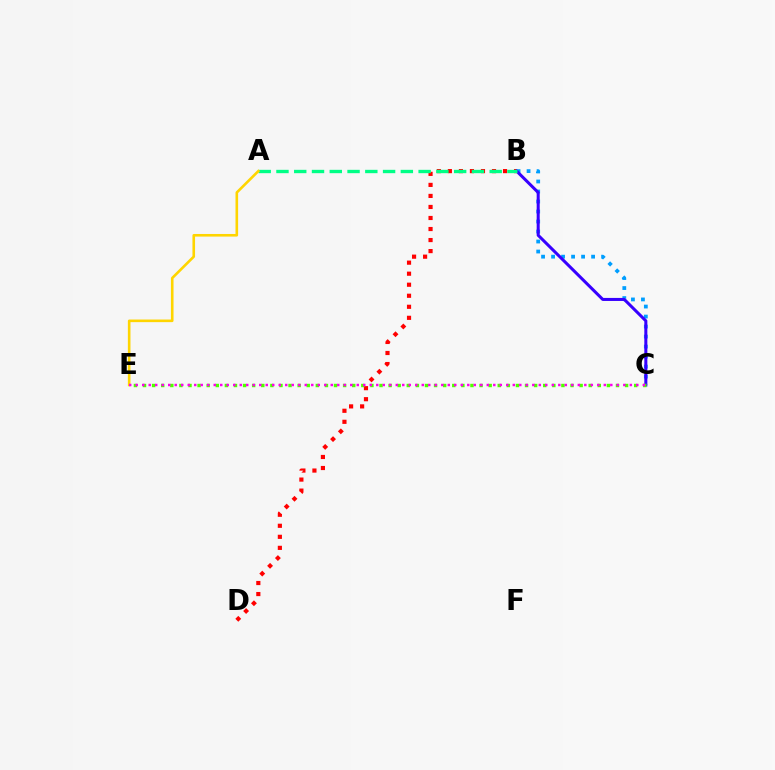{('B', 'C'): [{'color': '#009eff', 'line_style': 'dotted', 'thickness': 2.72}, {'color': '#3700ff', 'line_style': 'solid', 'thickness': 2.18}], ('B', 'D'): [{'color': '#ff0000', 'line_style': 'dotted', 'thickness': 3.0}], ('A', 'B'): [{'color': '#00ff86', 'line_style': 'dashed', 'thickness': 2.41}], ('A', 'E'): [{'color': '#ffd500', 'line_style': 'solid', 'thickness': 1.88}], ('C', 'E'): [{'color': '#4fff00', 'line_style': 'dotted', 'thickness': 2.47}, {'color': '#ff00ed', 'line_style': 'dotted', 'thickness': 1.77}]}